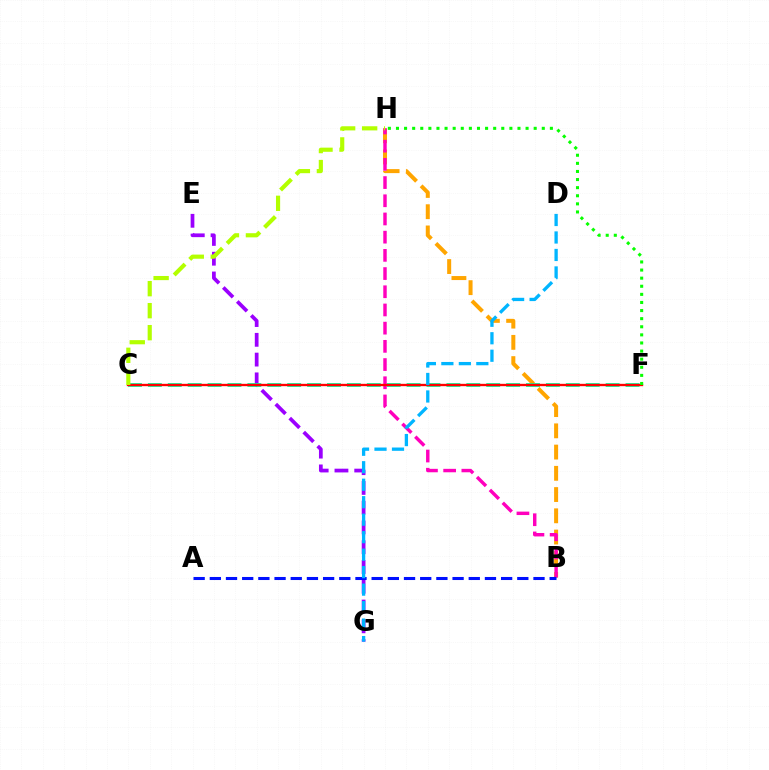{('B', 'H'): [{'color': '#ffa500', 'line_style': 'dashed', 'thickness': 2.89}, {'color': '#ff00bd', 'line_style': 'dashed', 'thickness': 2.47}], ('E', 'G'): [{'color': '#9b00ff', 'line_style': 'dashed', 'thickness': 2.69}], ('C', 'F'): [{'color': '#00ff9d', 'line_style': 'dashed', 'thickness': 2.7}, {'color': '#ff0000', 'line_style': 'solid', 'thickness': 1.69}], ('A', 'B'): [{'color': '#0010ff', 'line_style': 'dashed', 'thickness': 2.2}], ('D', 'G'): [{'color': '#00b5ff', 'line_style': 'dashed', 'thickness': 2.38}], ('C', 'H'): [{'color': '#b3ff00', 'line_style': 'dashed', 'thickness': 2.99}], ('F', 'H'): [{'color': '#08ff00', 'line_style': 'dotted', 'thickness': 2.2}]}